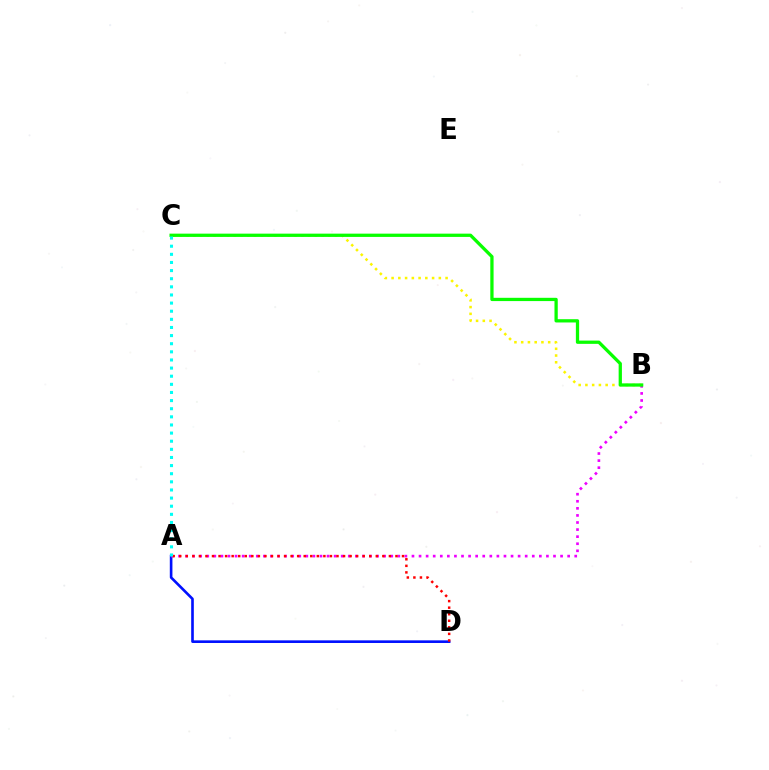{('B', 'C'): [{'color': '#fcf500', 'line_style': 'dotted', 'thickness': 1.83}, {'color': '#08ff00', 'line_style': 'solid', 'thickness': 2.35}], ('A', 'D'): [{'color': '#0010ff', 'line_style': 'solid', 'thickness': 1.89}, {'color': '#ff0000', 'line_style': 'dotted', 'thickness': 1.78}], ('A', 'B'): [{'color': '#ee00ff', 'line_style': 'dotted', 'thickness': 1.92}], ('A', 'C'): [{'color': '#00fff6', 'line_style': 'dotted', 'thickness': 2.21}]}